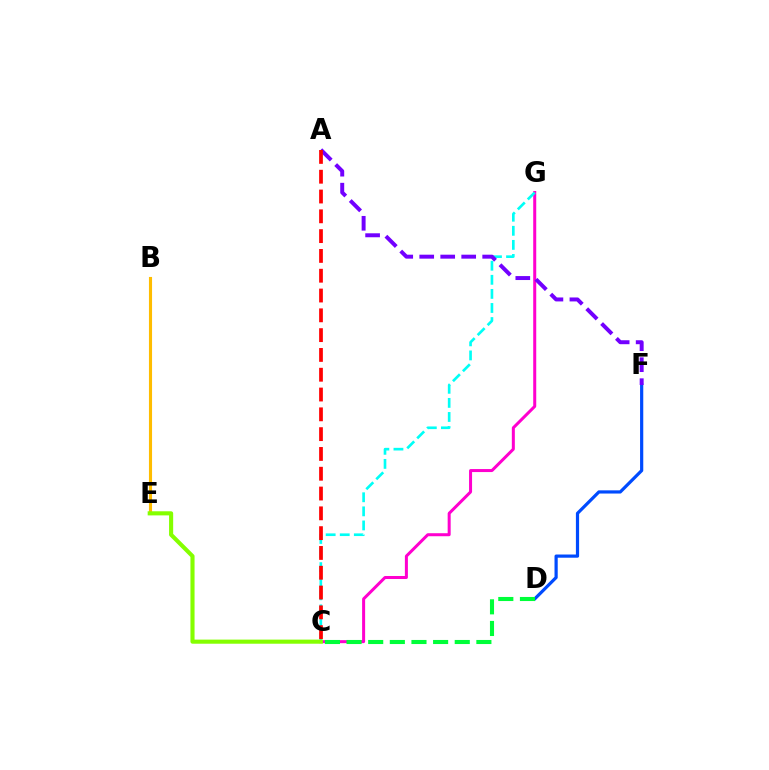{('C', 'G'): [{'color': '#ff00cf', 'line_style': 'solid', 'thickness': 2.17}, {'color': '#00fff6', 'line_style': 'dashed', 'thickness': 1.91}], ('D', 'F'): [{'color': '#004bff', 'line_style': 'solid', 'thickness': 2.3}], ('B', 'E'): [{'color': '#ffbd00', 'line_style': 'solid', 'thickness': 2.24}], ('A', 'F'): [{'color': '#7200ff', 'line_style': 'dashed', 'thickness': 2.85}], ('C', 'E'): [{'color': '#84ff00', 'line_style': 'solid', 'thickness': 2.96}], ('C', 'D'): [{'color': '#00ff39', 'line_style': 'dashed', 'thickness': 2.94}], ('A', 'C'): [{'color': '#ff0000', 'line_style': 'dashed', 'thickness': 2.69}]}